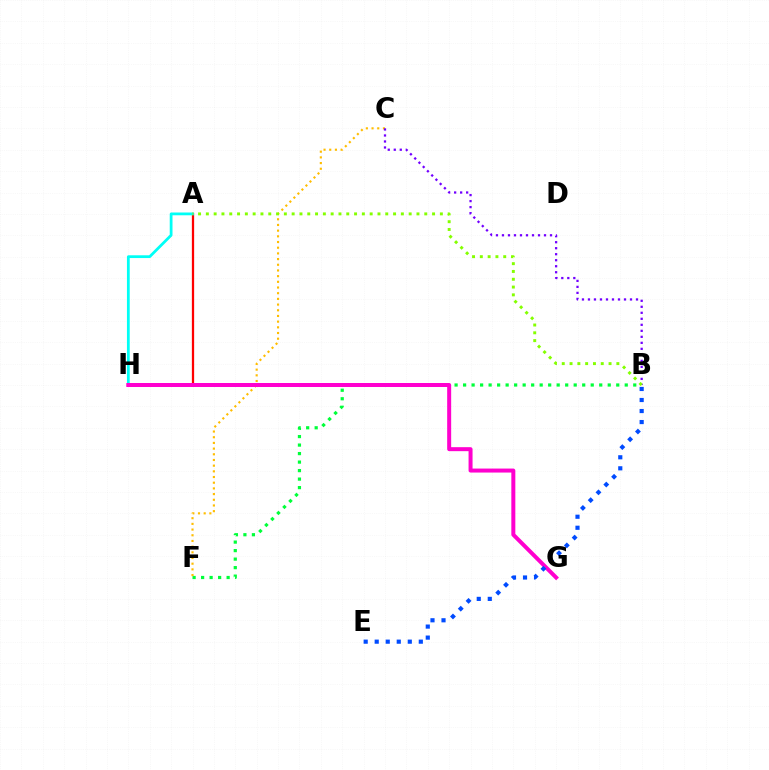{('B', 'F'): [{'color': '#00ff39', 'line_style': 'dotted', 'thickness': 2.31}], ('A', 'H'): [{'color': '#ff0000', 'line_style': 'solid', 'thickness': 1.63}, {'color': '#00fff6', 'line_style': 'solid', 'thickness': 2.0}], ('C', 'F'): [{'color': '#ffbd00', 'line_style': 'dotted', 'thickness': 1.55}], ('B', 'C'): [{'color': '#7200ff', 'line_style': 'dotted', 'thickness': 1.63}], ('G', 'H'): [{'color': '#ff00cf', 'line_style': 'solid', 'thickness': 2.88}], ('A', 'B'): [{'color': '#84ff00', 'line_style': 'dotted', 'thickness': 2.12}], ('B', 'E'): [{'color': '#004bff', 'line_style': 'dotted', 'thickness': 3.0}]}